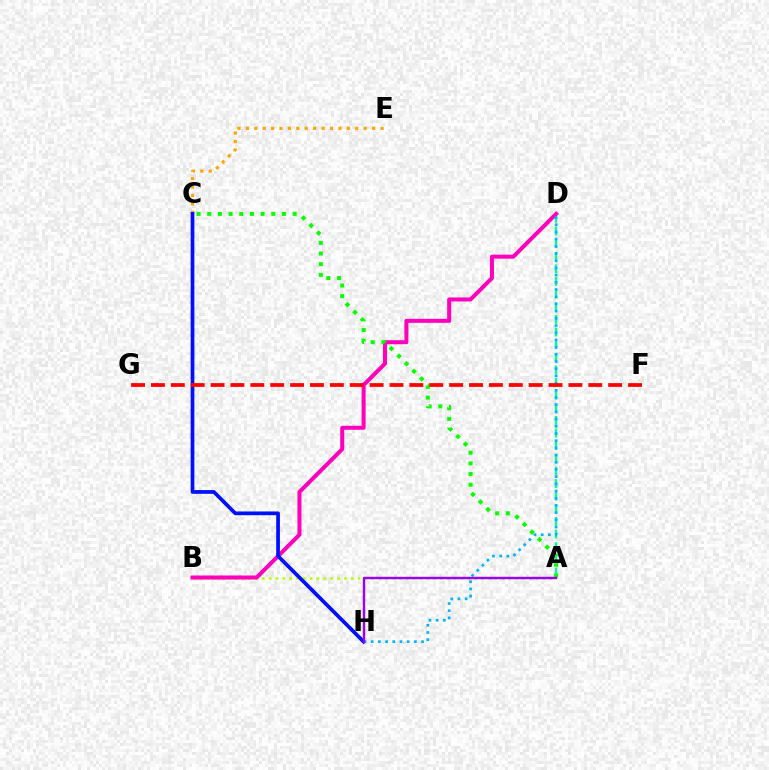{('A', 'B'): [{'color': '#b3ff00', 'line_style': 'dotted', 'thickness': 1.86}], ('A', 'D'): [{'color': '#00ff9d', 'line_style': 'dashed', 'thickness': 1.72}], ('B', 'D'): [{'color': '#ff00bd', 'line_style': 'solid', 'thickness': 2.89}], ('C', 'E'): [{'color': '#ffa500', 'line_style': 'dotted', 'thickness': 2.29}], ('C', 'H'): [{'color': '#0010ff', 'line_style': 'solid', 'thickness': 2.69}], ('A', 'C'): [{'color': '#08ff00', 'line_style': 'dotted', 'thickness': 2.9}], ('D', 'H'): [{'color': '#00b5ff', 'line_style': 'dotted', 'thickness': 1.96}], ('F', 'G'): [{'color': '#ff0000', 'line_style': 'dashed', 'thickness': 2.7}], ('A', 'H'): [{'color': '#9b00ff', 'line_style': 'solid', 'thickness': 1.75}]}